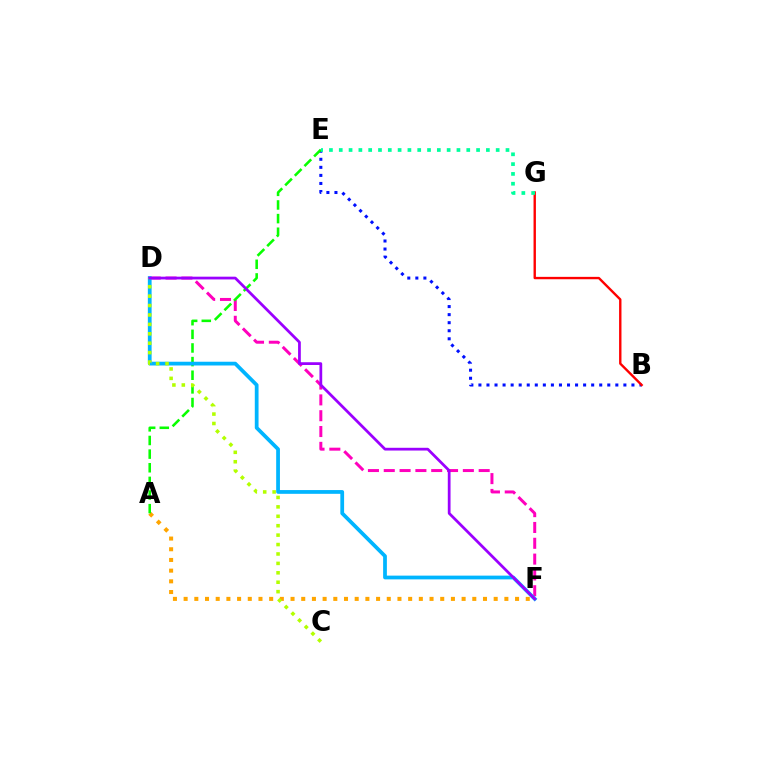{('B', 'E'): [{'color': '#0010ff', 'line_style': 'dotted', 'thickness': 2.19}], ('D', 'F'): [{'color': '#ff00bd', 'line_style': 'dashed', 'thickness': 2.15}, {'color': '#00b5ff', 'line_style': 'solid', 'thickness': 2.7}, {'color': '#9b00ff', 'line_style': 'solid', 'thickness': 1.98}], ('A', 'F'): [{'color': '#ffa500', 'line_style': 'dotted', 'thickness': 2.9}], ('A', 'E'): [{'color': '#08ff00', 'line_style': 'dashed', 'thickness': 1.85}], ('B', 'G'): [{'color': '#ff0000', 'line_style': 'solid', 'thickness': 1.72}], ('E', 'G'): [{'color': '#00ff9d', 'line_style': 'dotted', 'thickness': 2.66}], ('C', 'D'): [{'color': '#b3ff00', 'line_style': 'dotted', 'thickness': 2.56}]}